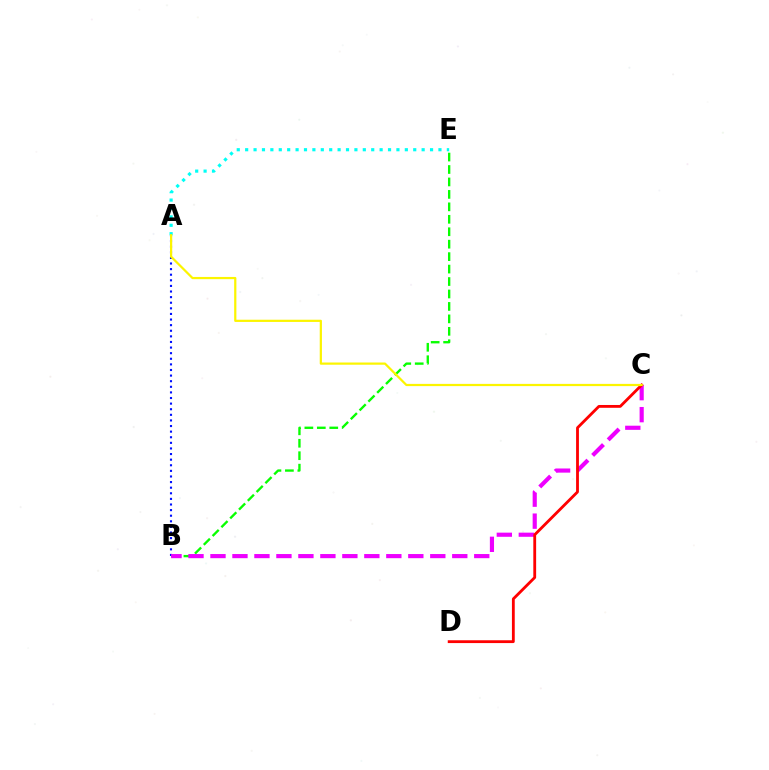{('A', 'E'): [{'color': '#00fff6', 'line_style': 'dotted', 'thickness': 2.28}], ('A', 'B'): [{'color': '#0010ff', 'line_style': 'dotted', 'thickness': 1.52}], ('B', 'E'): [{'color': '#08ff00', 'line_style': 'dashed', 'thickness': 1.69}], ('B', 'C'): [{'color': '#ee00ff', 'line_style': 'dashed', 'thickness': 2.99}], ('C', 'D'): [{'color': '#ff0000', 'line_style': 'solid', 'thickness': 2.03}], ('A', 'C'): [{'color': '#fcf500', 'line_style': 'solid', 'thickness': 1.6}]}